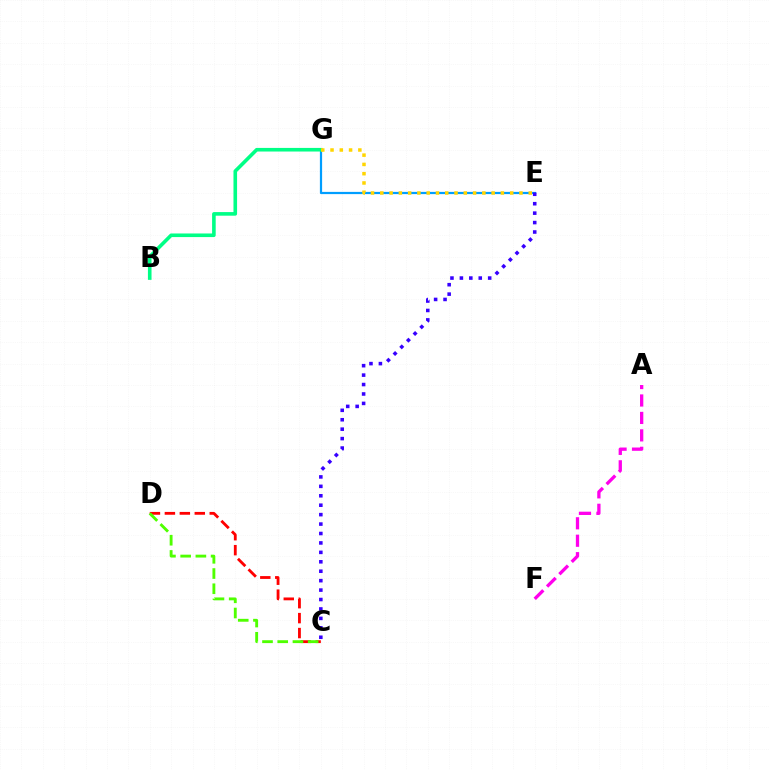{('C', 'D'): [{'color': '#ff0000', 'line_style': 'dashed', 'thickness': 2.03}, {'color': '#4fff00', 'line_style': 'dashed', 'thickness': 2.07}], ('E', 'G'): [{'color': '#009eff', 'line_style': 'solid', 'thickness': 1.6}, {'color': '#ffd500', 'line_style': 'dotted', 'thickness': 2.52}], ('B', 'G'): [{'color': '#00ff86', 'line_style': 'solid', 'thickness': 2.6}], ('C', 'E'): [{'color': '#3700ff', 'line_style': 'dotted', 'thickness': 2.56}], ('A', 'F'): [{'color': '#ff00ed', 'line_style': 'dashed', 'thickness': 2.37}]}